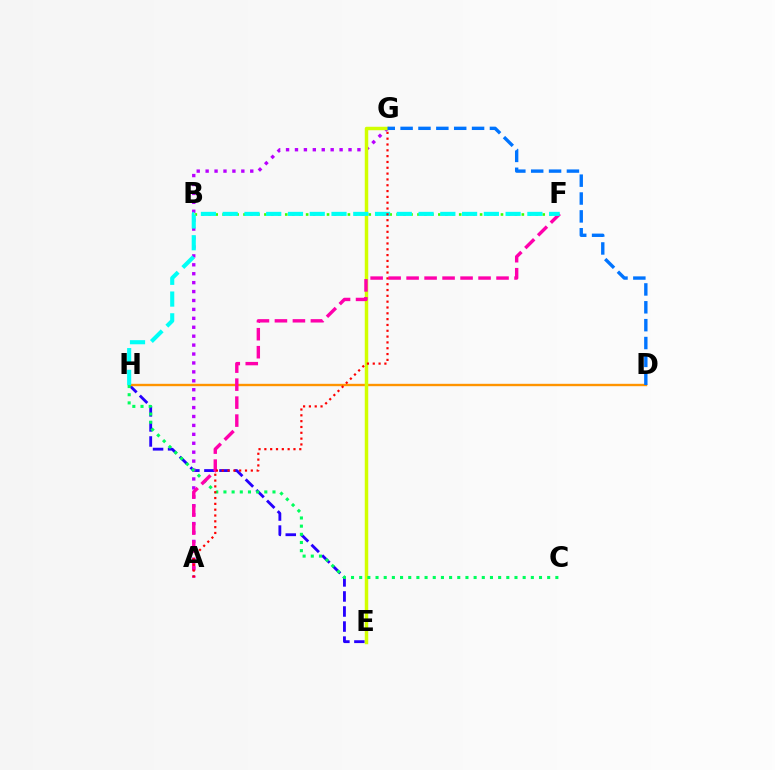{('E', 'H'): [{'color': '#2500ff', 'line_style': 'dashed', 'thickness': 2.04}], ('D', 'H'): [{'color': '#ff9400', 'line_style': 'solid', 'thickness': 1.71}], ('A', 'G'): [{'color': '#b900ff', 'line_style': 'dotted', 'thickness': 2.42}, {'color': '#ff0000', 'line_style': 'dotted', 'thickness': 1.58}], ('E', 'G'): [{'color': '#d1ff00', 'line_style': 'solid', 'thickness': 2.5}], ('B', 'F'): [{'color': '#3dff00', 'line_style': 'dotted', 'thickness': 1.89}], ('D', 'G'): [{'color': '#0074ff', 'line_style': 'dashed', 'thickness': 2.43}], ('C', 'H'): [{'color': '#00ff5c', 'line_style': 'dotted', 'thickness': 2.22}], ('A', 'F'): [{'color': '#ff00ac', 'line_style': 'dashed', 'thickness': 2.44}], ('F', 'H'): [{'color': '#00fff6', 'line_style': 'dashed', 'thickness': 2.96}]}